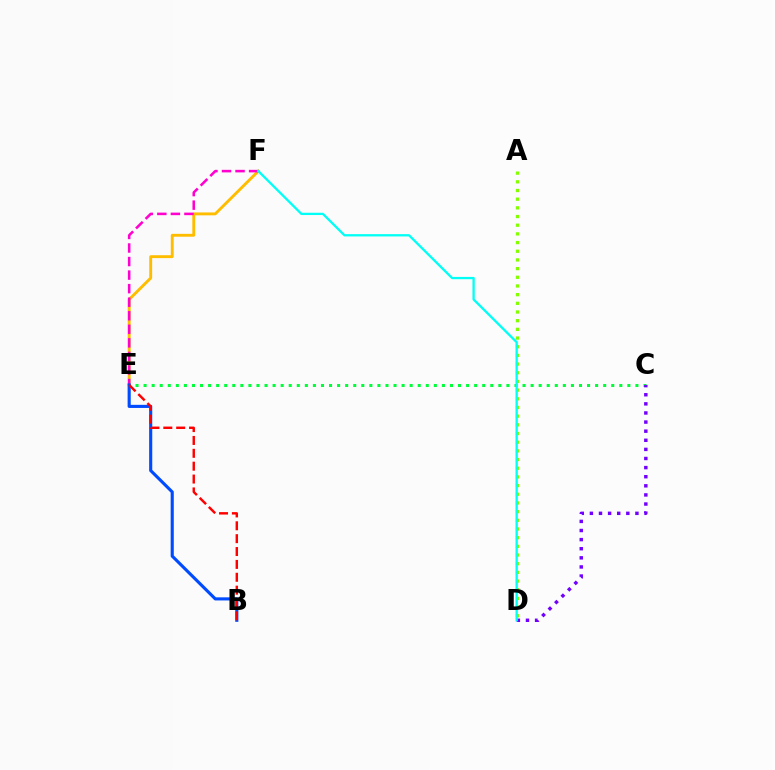{('C', 'E'): [{'color': '#00ff39', 'line_style': 'dotted', 'thickness': 2.19}], ('E', 'F'): [{'color': '#ffbd00', 'line_style': 'solid', 'thickness': 2.08}, {'color': '#ff00cf', 'line_style': 'dashed', 'thickness': 1.84}], ('A', 'D'): [{'color': '#84ff00', 'line_style': 'dotted', 'thickness': 2.36}], ('B', 'E'): [{'color': '#004bff', 'line_style': 'solid', 'thickness': 2.24}, {'color': '#ff0000', 'line_style': 'dashed', 'thickness': 1.75}], ('C', 'D'): [{'color': '#7200ff', 'line_style': 'dotted', 'thickness': 2.47}], ('D', 'F'): [{'color': '#00fff6', 'line_style': 'solid', 'thickness': 1.65}]}